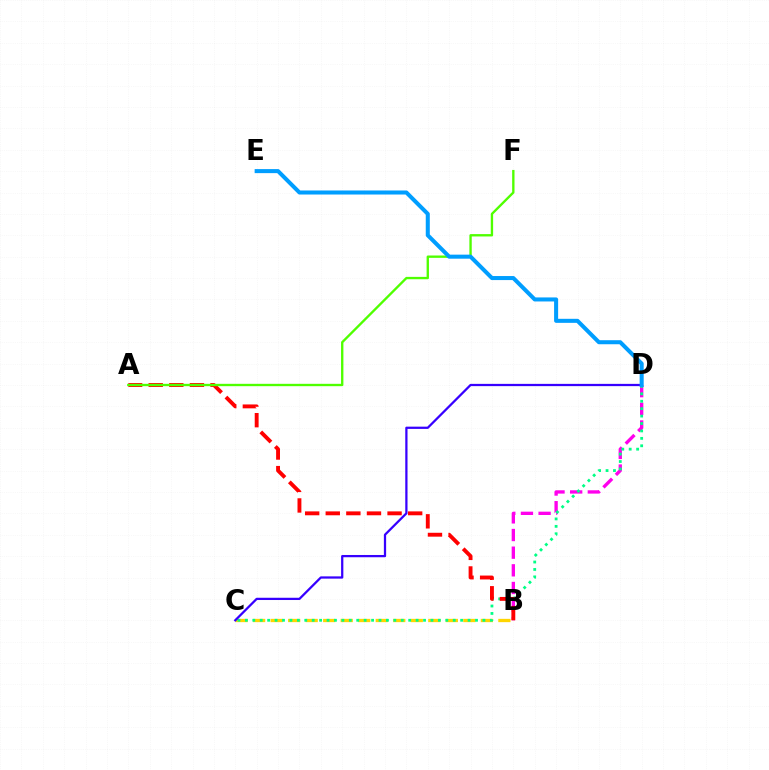{('B', 'C'): [{'color': '#ffd500', 'line_style': 'dashed', 'thickness': 2.38}], ('B', 'D'): [{'color': '#ff00ed', 'line_style': 'dashed', 'thickness': 2.4}], ('C', 'D'): [{'color': '#00ff86', 'line_style': 'dotted', 'thickness': 2.02}, {'color': '#3700ff', 'line_style': 'solid', 'thickness': 1.62}], ('A', 'B'): [{'color': '#ff0000', 'line_style': 'dashed', 'thickness': 2.8}], ('A', 'F'): [{'color': '#4fff00', 'line_style': 'solid', 'thickness': 1.69}], ('D', 'E'): [{'color': '#009eff', 'line_style': 'solid', 'thickness': 2.91}]}